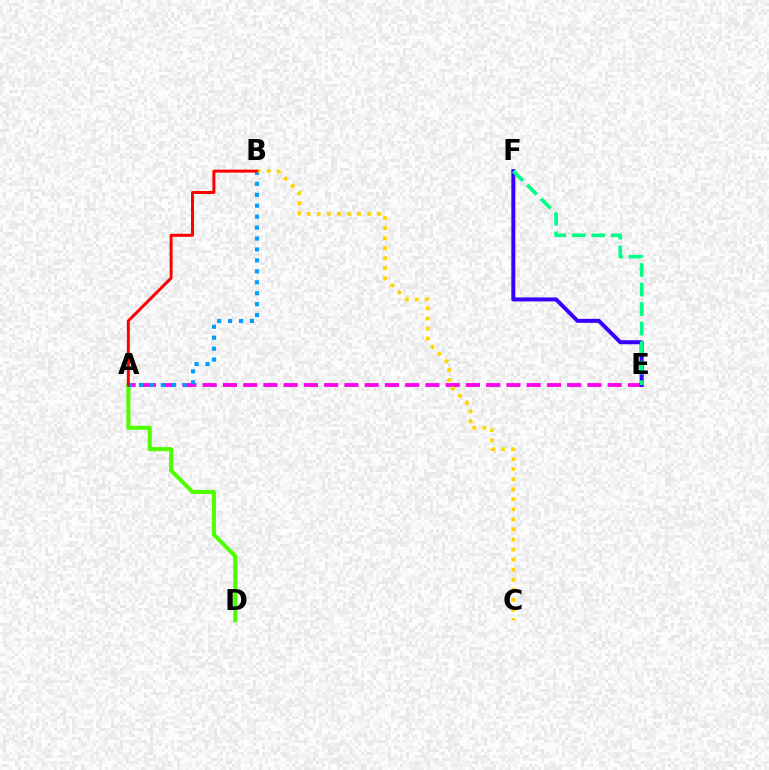{('A', 'D'): [{'color': '#4fff00', 'line_style': 'solid', 'thickness': 2.93}], ('A', 'E'): [{'color': '#ff00ed', 'line_style': 'dashed', 'thickness': 2.75}], ('E', 'F'): [{'color': '#3700ff', 'line_style': 'solid', 'thickness': 2.87}, {'color': '#00ff86', 'line_style': 'dashed', 'thickness': 2.65}], ('A', 'B'): [{'color': '#009eff', 'line_style': 'dotted', 'thickness': 2.97}, {'color': '#ff0000', 'line_style': 'solid', 'thickness': 2.14}], ('B', 'C'): [{'color': '#ffd500', 'line_style': 'dotted', 'thickness': 2.73}]}